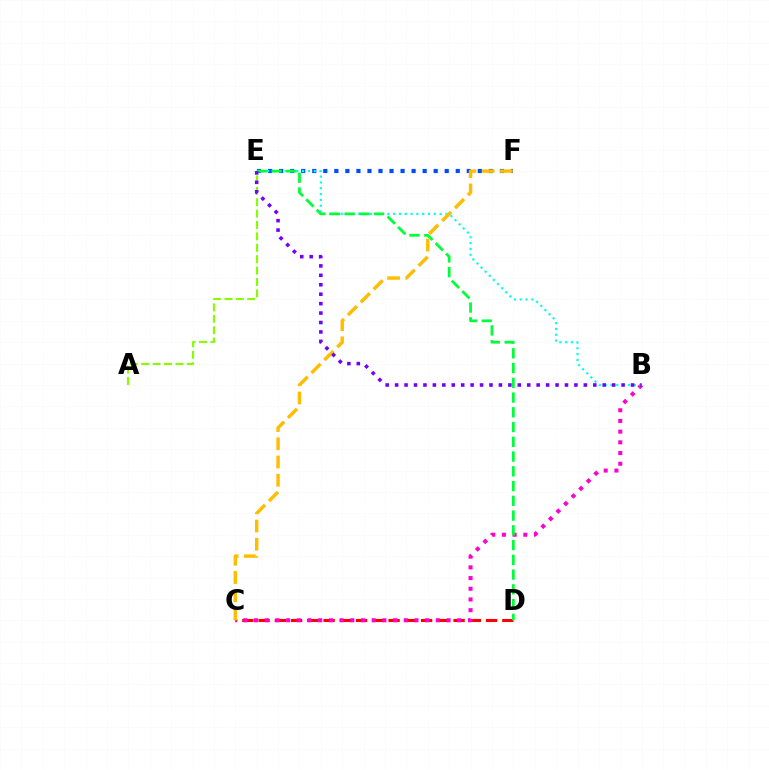{('A', 'E'): [{'color': '#84ff00', 'line_style': 'dashed', 'thickness': 1.55}], ('E', 'F'): [{'color': '#004bff', 'line_style': 'dotted', 'thickness': 3.0}], ('C', 'D'): [{'color': '#ff0000', 'line_style': 'dashed', 'thickness': 2.21}], ('B', 'C'): [{'color': '#ff00cf', 'line_style': 'dotted', 'thickness': 2.91}], ('B', 'E'): [{'color': '#00fff6', 'line_style': 'dotted', 'thickness': 1.58}, {'color': '#7200ff', 'line_style': 'dotted', 'thickness': 2.56}], ('D', 'E'): [{'color': '#00ff39', 'line_style': 'dashed', 'thickness': 2.0}], ('C', 'F'): [{'color': '#ffbd00', 'line_style': 'dashed', 'thickness': 2.47}]}